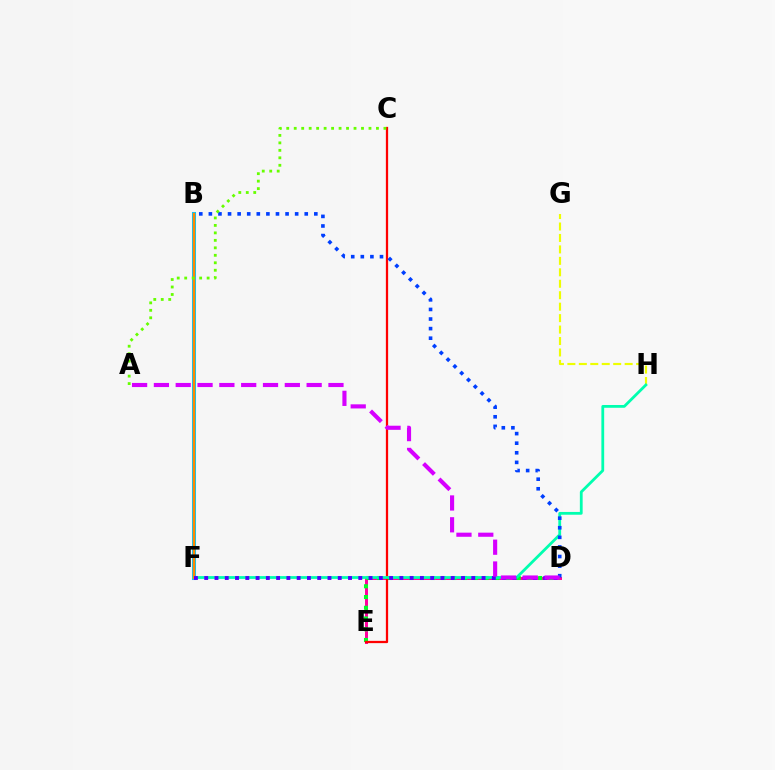{('G', 'H'): [{'color': '#eeff00', 'line_style': 'dashed', 'thickness': 1.56}], ('B', 'F'): [{'color': '#00c7ff', 'line_style': 'solid', 'thickness': 2.91}, {'color': '#ff8800', 'line_style': 'solid', 'thickness': 1.68}], ('D', 'E'): [{'color': '#ff00a0', 'line_style': 'solid', 'thickness': 2.15}, {'color': '#00ff27', 'line_style': 'dotted', 'thickness': 2.92}], ('C', 'E'): [{'color': '#ff0000', 'line_style': 'solid', 'thickness': 1.63}], ('F', 'H'): [{'color': '#00ffaf', 'line_style': 'solid', 'thickness': 2.01}], ('B', 'D'): [{'color': '#003fff', 'line_style': 'dotted', 'thickness': 2.6}], ('A', 'C'): [{'color': '#66ff00', 'line_style': 'dotted', 'thickness': 2.03}], ('D', 'F'): [{'color': '#4f00ff', 'line_style': 'dotted', 'thickness': 2.79}], ('A', 'D'): [{'color': '#d600ff', 'line_style': 'dashed', 'thickness': 2.96}]}